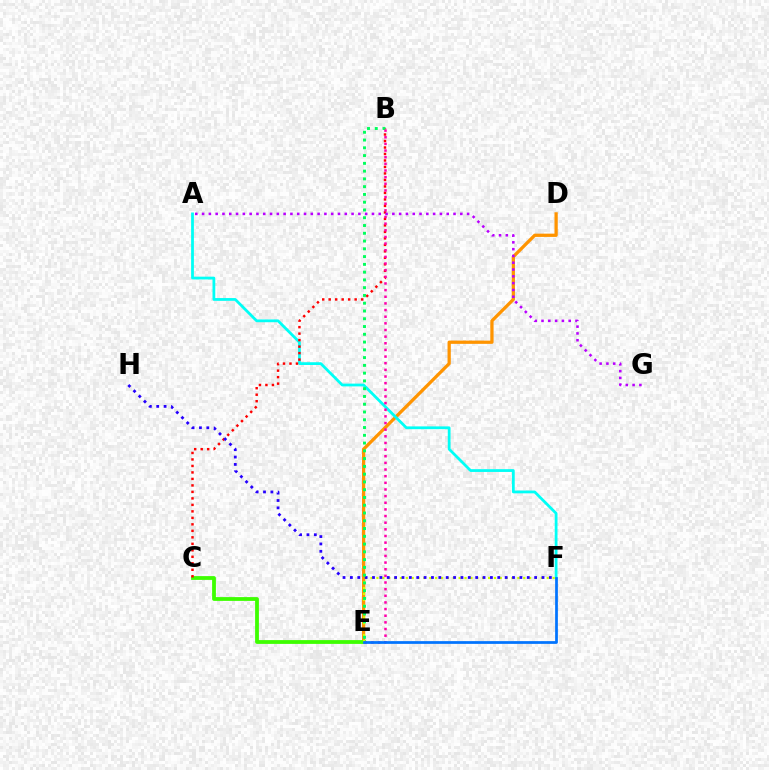{('D', 'E'): [{'color': '#ff9400', 'line_style': 'solid', 'thickness': 2.35}], ('A', 'F'): [{'color': '#00fff6', 'line_style': 'solid', 'thickness': 2.0}], ('C', 'E'): [{'color': '#3dff00', 'line_style': 'solid', 'thickness': 2.73}], ('B', 'C'): [{'color': '#ff0000', 'line_style': 'dotted', 'thickness': 1.76}], ('E', 'F'): [{'color': '#d1ff00', 'line_style': 'dotted', 'thickness': 1.6}, {'color': '#0074ff', 'line_style': 'solid', 'thickness': 1.97}], ('F', 'H'): [{'color': '#2500ff', 'line_style': 'dotted', 'thickness': 2.0}], ('B', 'E'): [{'color': '#00ff5c', 'line_style': 'dotted', 'thickness': 2.11}, {'color': '#ff00ac', 'line_style': 'dotted', 'thickness': 1.81}], ('A', 'G'): [{'color': '#b900ff', 'line_style': 'dotted', 'thickness': 1.85}]}